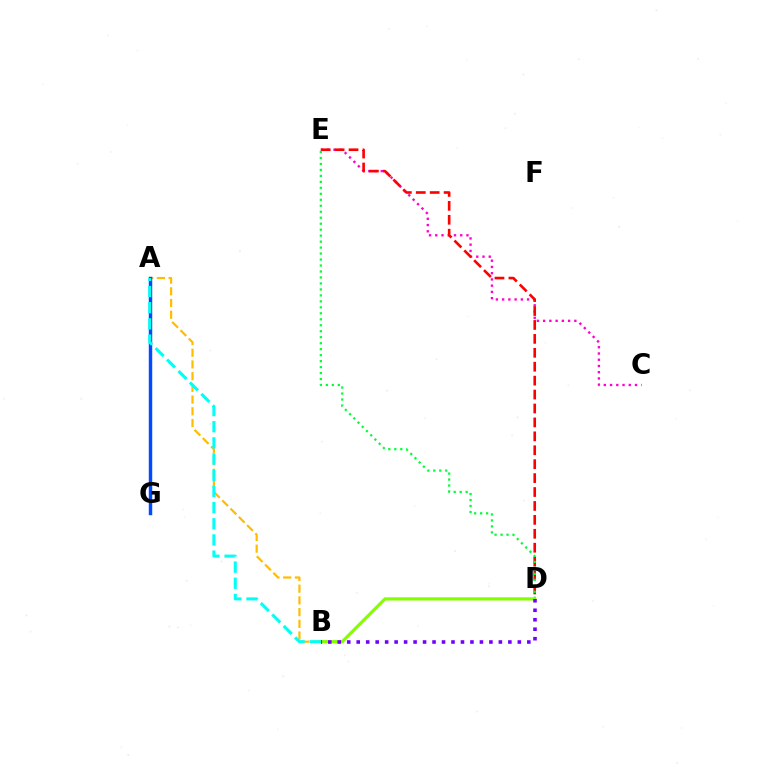{('C', 'E'): [{'color': '#ff00cf', 'line_style': 'dotted', 'thickness': 1.7}], ('A', 'B'): [{'color': '#ffbd00', 'line_style': 'dashed', 'thickness': 1.59}, {'color': '#00fff6', 'line_style': 'dashed', 'thickness': 2.2}], ('D', 'E'): [{'color': '#ff0000', 'line_style': 'dashed', 'thickness': 1.89}, {'color': '#00ff39', 'line_style': 'dotted', 'thickness': 1.62}], ('B', 'D'): [{'color': '#84ff00', 'line_style': 'solid', 'thickness': 2.3}, {'color': '#7200ff', 'line_style': 'dotted', 'thickness': 2.58}], ('A', 'G'): [{'color': '#004bff', 'line_style': 'solid', 'thickness': 2.48}]}